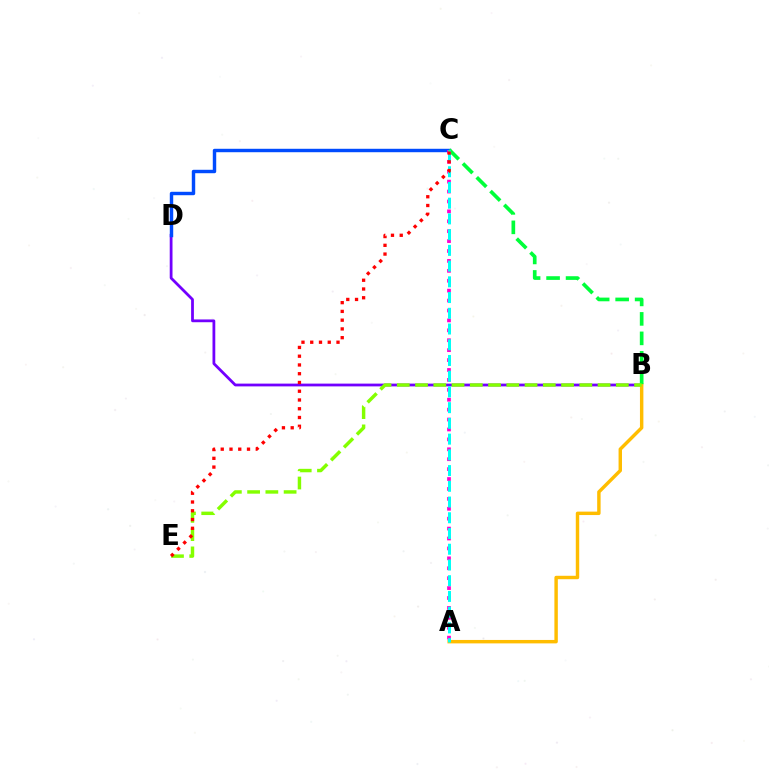{('B', 'D'): [{'color': '#7200ff', 'line_style': 'solid', 'thickness': 2.0}], ('A', 'B'): [{'color': '#ffbd00', 'line_style': 'solid', 'thickness': 2.47}], ('C', 'D'): [{'color': '#004bff', 'line_style': 'solid', 'thickness': 2.47}], ('A', 'C'): [{'color': '#ff00cf', 'line_style': 'dotted', 'thickness': 2.69}, {'color': '#00fff6', 'line_style': 'dashed', 'thickness': 2.14}], ('B', 'C'): [{'color': '#00ff39', 'line_style': 'dashed', 'thickness': 2.65}], ('B', 'E'): [{'color': '#84ff00', 'line_style': 'dashed', 'thickness': 2.48}], ('C', 'E'): [{'color': '#ff0000', 'line_style': 'dotted', 'thickness': 2.38}]}